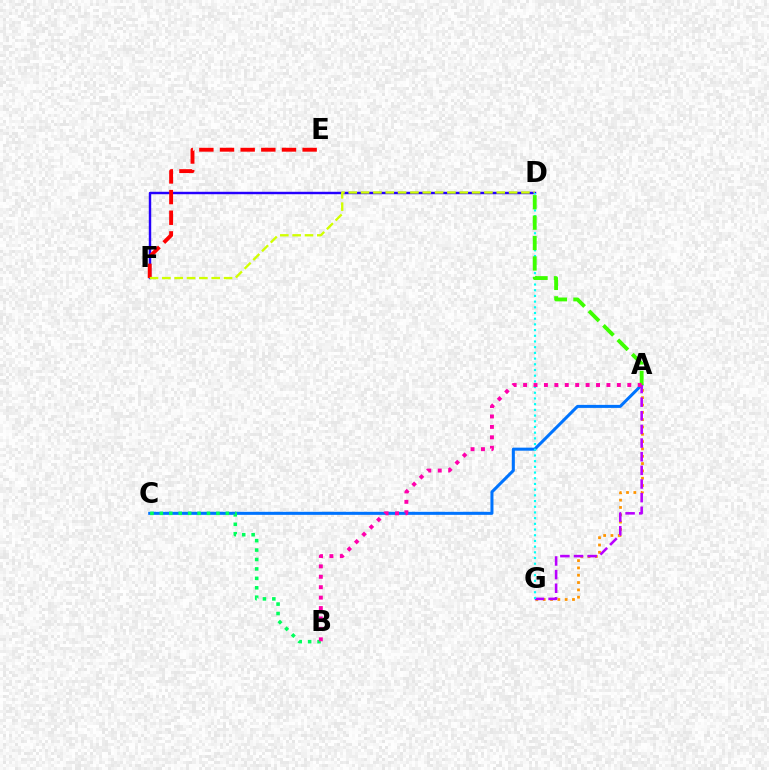{('A', 'C'): [{'color': '#0074ff', 'line_style': 'solid', 'thickness': 2.18}], ('B', 'C'): [{'color': '#00ff5c', 'line_style': 'dotted', 'thickness': 2.56}], ('D', 'F'): [{'color': '#2500ff', 'line_style': 'solid', 'thickness': 1.75}, {'color': '#d1ff00', 'line_style': 'dashed', 'thickness': 1.68}], ('A', 'G'): [{'color': '#ff9400', 'line_style': 'dotted', 'thickness': 1.99}, {'color': '#b900ff', 'line_style': 'dashed', 'thickness': 1.85}], ('E', 'F'): [{'color': '#ff0000', 'line_style': 'dashed', 'thickness': 2.81}], ('D', 'G'): [{'color': '#00fff6', 'line_style': 'dotted', 'thickness': 1.55}], ('A', 'D'): [{'color': '#3dff00', 'line_style': 'dashed', 'thickness': 2.77}], ('A', 'B'): [{'color': '#ff00ac', 'line_style': 'dotted', 'thickness': 2.83}]}